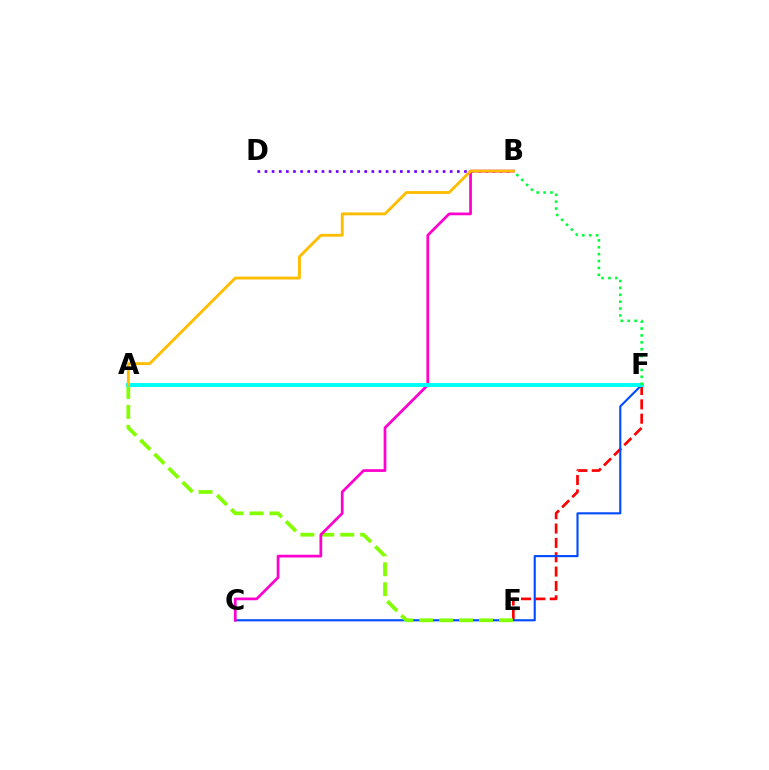{('E', 'F'): [{'color': '#ff0000', 'line_style': 'dashed', 'thickness': 1.95}], ('C', 'F'): [{'color': '#004bff', 'line_style': 'solid', 'thickness': 1.53}], ('B', 'D'): [{'color': '#7200ff', 'line_style': 'dotted', 'thickness': 1.94}], ('A', 'E'): [{'color': '#84ff00', 'line_style': 'dashed', 'thickness': 2.71}], ('B', 'C'): [{'color': '#ff00cf', 'line_style': 'solid', 'thickness': 1.97}], ('A', 'F'): [{'color': '#00fff6', 'line_style': 'solid', 'thickness': 2.84}], ('A', 'B'): [{'color': '#ffbd00', 'line_style': 'solid', 'thickness': 2.07}], ('B', 'F'): [{'color': '#00ff39', 'line_style': 'dotted', 'thickness': 1.87}]}